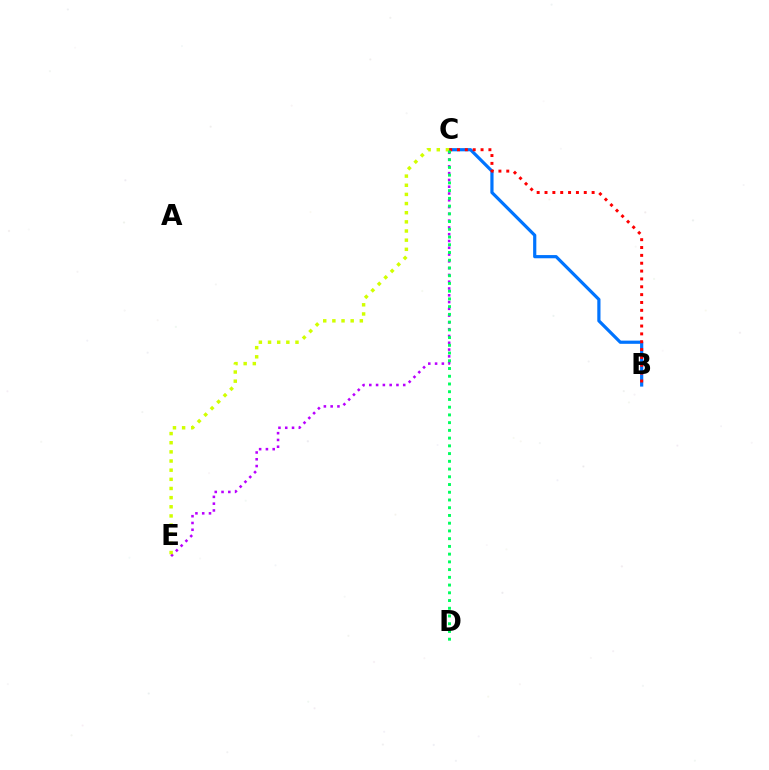{('B', 'C'): [{'color': '#0074ff', 'line_style': 'solid', 'thickness': 2.3}, {'color': '#ff0000', 'line_style': 'dotted', 'thickness': 2.13}], ('C', 'E'): [{'color': '#b900ff', 'line_style': 'dotted', 'thickness': 1.84}, {'color': '#d1ff00', 'line_style': 'dotted', 'thickness': 2.49}], ('C', 'D'): [{'color': '#00ff5c', 'line_style': 'dotted', 'thickness': 2.1}]}